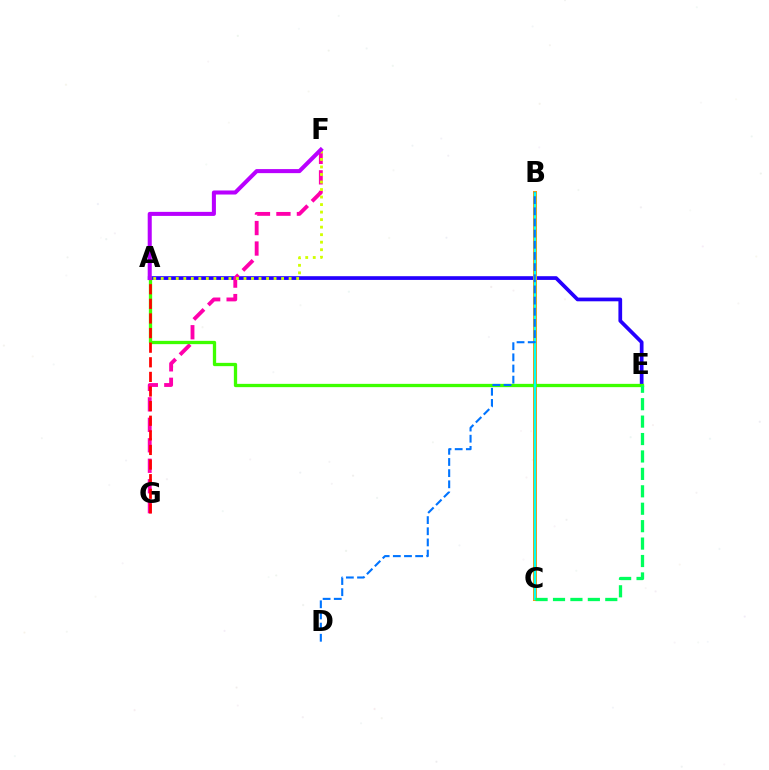{('A', 'E'): [{'color': '#2500ff', 'line_style': 'solid', 'thickness': 2.68}, {'color': '#3dff00', 'line_style': 'solid', 'thickness': 2.37}], ('F', 'G'): [{'color': '#ff00ac', 'line_style': 'dashed', 'thickness': 2.78}], ('B', 'C'): [{'color': '#ff9400', 'line_style': 'solid', 'thickness': 2.89}, {'color': '#00fff6', 'line_style': 'solid', 'thickness': 1.69}], ('A', 'F'): [{'color': '#d1ff00', 'line_style': 'dotted', 'thickness': 2.04}, {'color': '#b900ff', 'line_style': 'solid', 'thickness': 2.91}], ('A', 'G'): [{'color': '#ff0000', 'line_style': 'dashed', 'thickness': 1.98}], ('C', 'E'): [{'color': '#00ff5c', 'line_style': 'dashed', 'thickness': 2.37}], ('B', 'D'): [{'color': '#0074ff', 'line_style': 'dashed', 'thickness': 1.52}]}